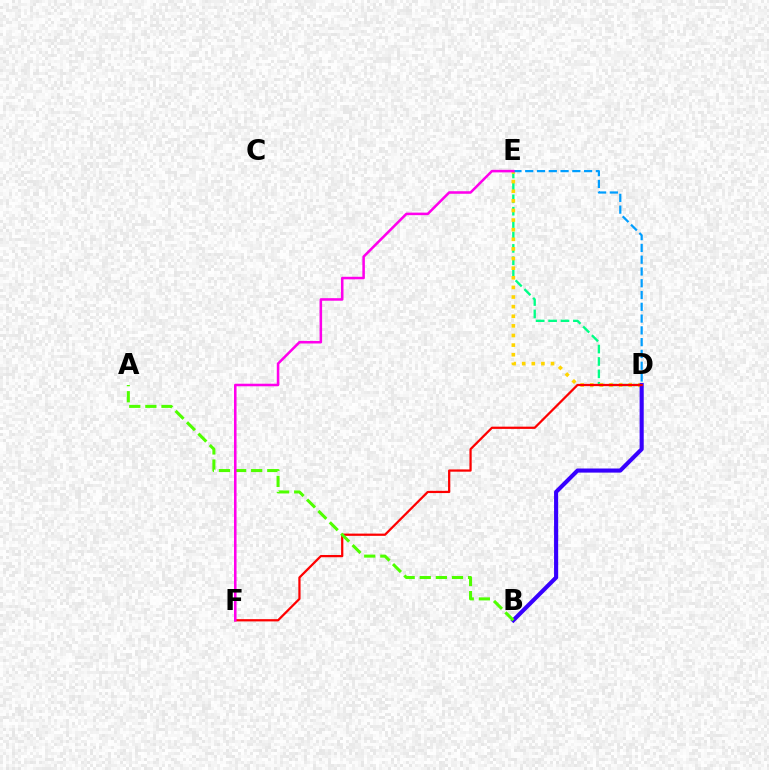{('D', 'E'): [{'color': '#00ff86', 'line_style': 'dashed', 'thickness': 1.68}, {'color': '#ffd500', 'line_style': 'dotted', 'thickness': 2.61}, {'color': '#009eff', 'line_style': 'dashed', 'thickness': 1.6}], ('B', 'D'): [{'color': '#3700ff', 'line_style': 'solid', 'thickness': 2.96}], ('D', 'F'): [{'color': '#ff0000', 'line_style': 'solid', 'thickness': 1.61}], ('A', 'B'): [{'color': '#4fff00', 'line_style': 'dashed', 'thickness': 2.19}], ('E', 'F'): [{'color': '#ff00ed', 'line_style': 'solid', 'thickness': 1.83}]}